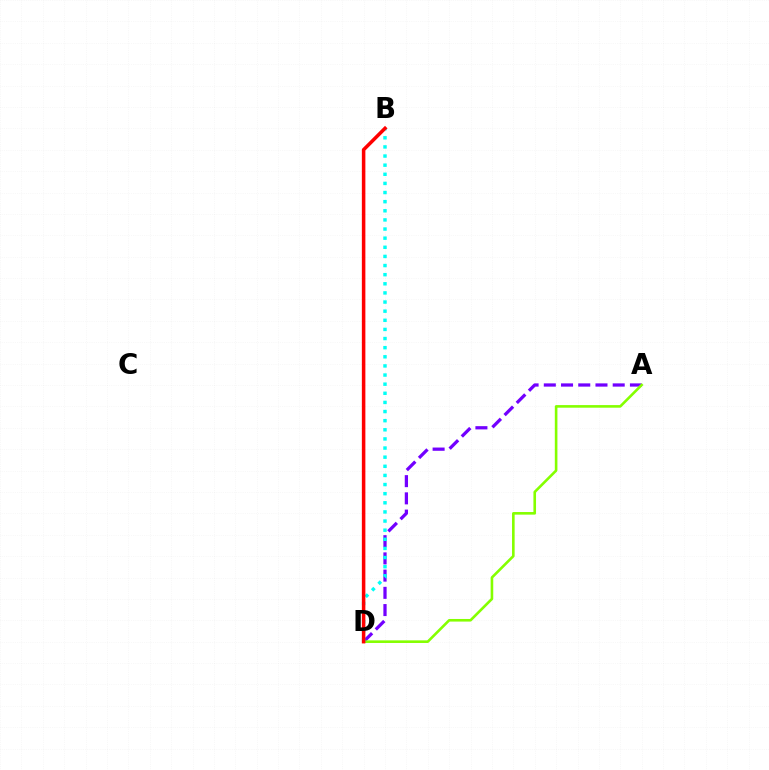{('A', 'D'): [{'color': '#7200ff', 'line_style': 'dashed', 'thickness': 2.34}, {'color': '#84ff00', 'line_style': 'solid', 'thickness': 1.88}], ('B', 'D'): [{'color': '#00fff6', 'line_style': 'dotted', 'thickness': 2.48}, {'color': '#ff0000', 'line_style': 'solid', 'thickness': 2.54}]}